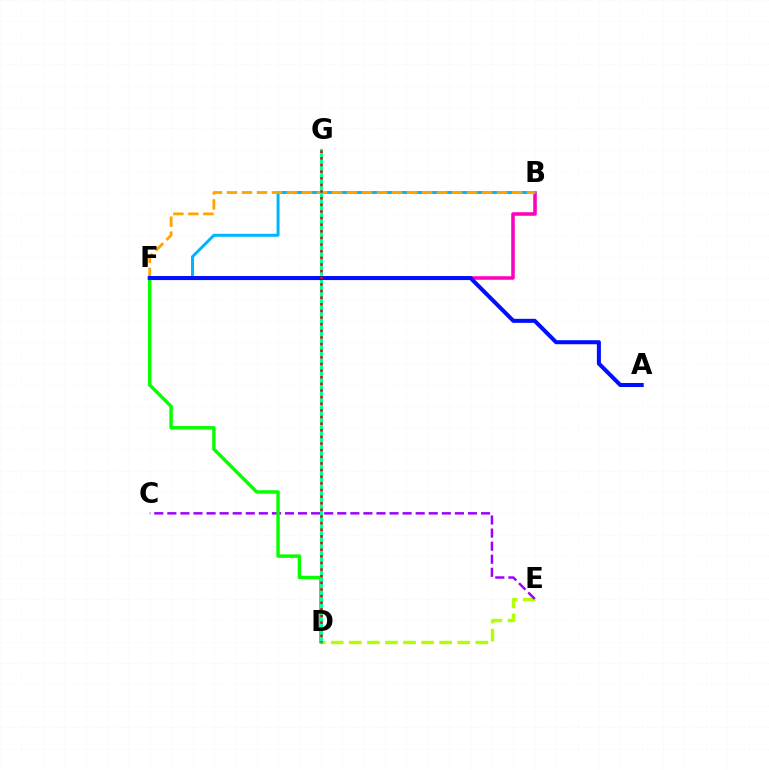{('D', 'E'): [{'color': '#b3ff00', 'line_style': 'dashed', 'thickness': 2.46}], ('B', 'F'): [{'color': '#ff00bd', 'line_style': 'solid', 'thickness': 2.55}, {'color': '#00b5ff', 'line_style': 'solid', 'thickness': 2.14}, {'color': '#ffa500', 'line_style': 'dashed', 'thickness': 2.04}], ('C', 'E'): [{'color': '#9b00ff', 'line_style': 'dashed', 'thickness': 1.78}], ('D', 'F'): [{'color': '#08ff00', 'line_style': 'solid', 'thickness': 2.48}], ('D', 'G'): [{'color': '#00ff9d', 'line_style': 'solid', 'thickness': 2.24}, {'color': '#ff0000', 'line_style': 'dotted', 'thickness': 1.8}], ('A', 'F'): [{'color': '#0010ff', 'line_style': 'solid', 'thickness': 2.91}]}